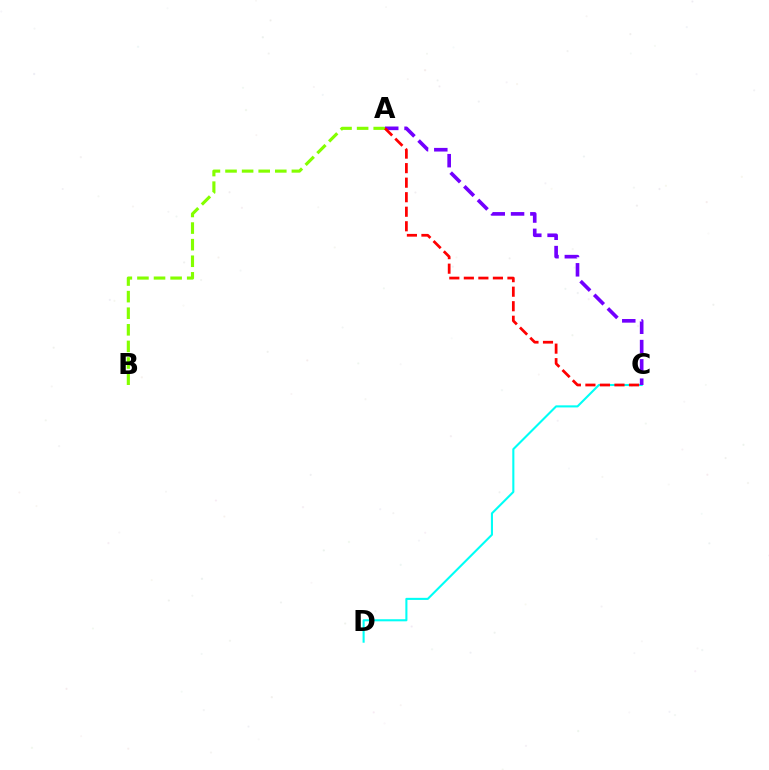{('A', 'B'): [{'color': '#84ff00', 'line_style': 'dashed', 'thickness': 2.25}], ('C', 'D'): [{'color': '#00fff6', 'line_style': 'solid', 'thickness': 1.51}], ('A', 'C'): [{'color': '#7200ff', 'line_style': 'dashed', 'thickness': 2.62}, {'color': '#ff0000', 'line_style': 'dashed', 'thickness': 1.97}]}